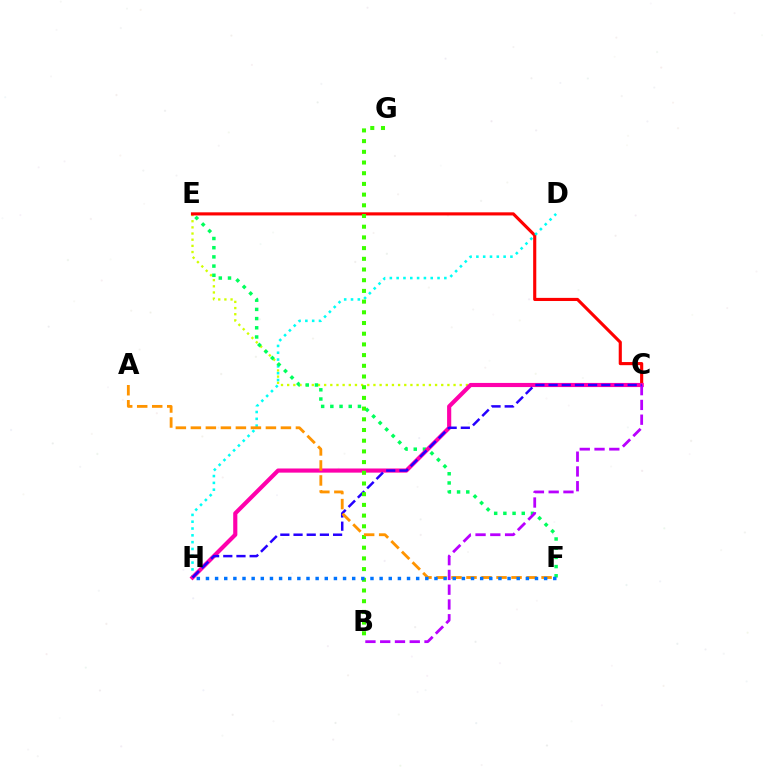{('C', 'E'): [{'color': '#d1ff00', 'line_style': 'dotted', 'thickness': 1.67}, {'color': '#ff0000', 'line_style': 'solid', 'thickness': 2.25}], ('D', 'H'): [{'color': '#00fff6', 'line_style': 'dotted', 'thickness': 1.85}], ('E', 'F'): [{'color': '#00ff5c', 'line_style': 'dotted', 'thickness': 2.5}], ('C', 'H'): [{'color': '#ff00ac', 'line_style': 'solid', 'thickness': 2.98}, {'color': '#2500ff', 'line_style': 'dashed', 'thickness': 1.79}], ('B', 'C'): [{'color': '#b900ff', 'line_style': 'dashed', 'thickness': 2.01}], ('B', 'G'): [{'color': '#3dff00', 'line_style': 'dotted', 'thickness': 2.91}], ('A', 'F'): [{'color': '#ff9400', 'line_style': 'dashed', 'thickness': 2.04}], ('F', 'H'): [{'color': '#0074ff', 'line_style': 'dotted', 'thickness': 2.48}]}